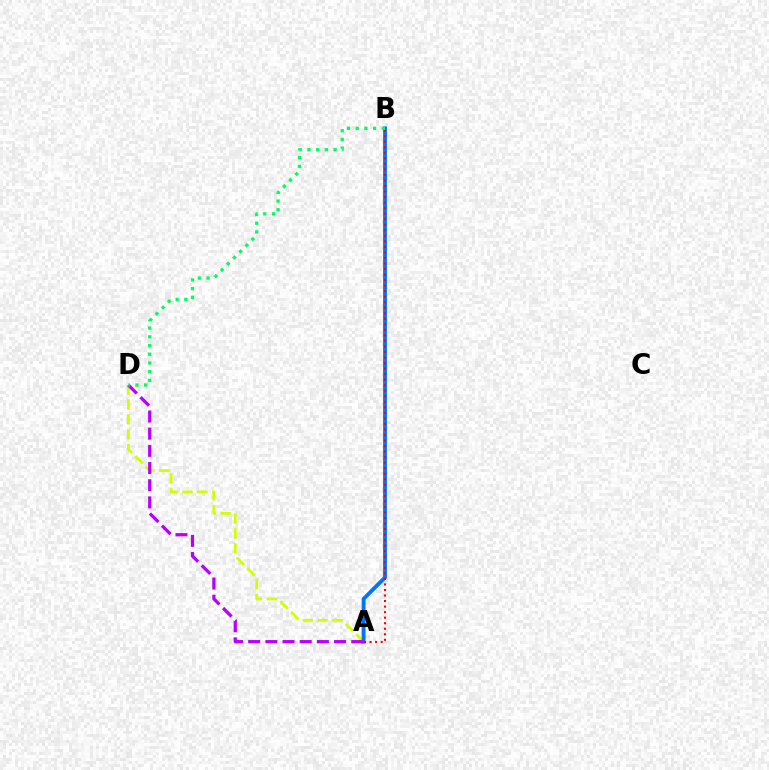{('A', 'D'): [{'color': '#d1ff00', 'line_style': 'dashed', 'thickness': 2.02}, {'color': '#b900ff', 'line_style': 'dashed', 'thickness': 2.33}], ('A', 'B'): [{'color': '#0074ff', 'line_style': 'solid', 'thickness': 2.76}, {'color': '#ff0000', 'line_style': 'dotted', 'thickness': 1.5}], ('B', 'D'): [{'color': '#00ff5c', 'line_style': 'dotted', 'thickness': 2.37}]}